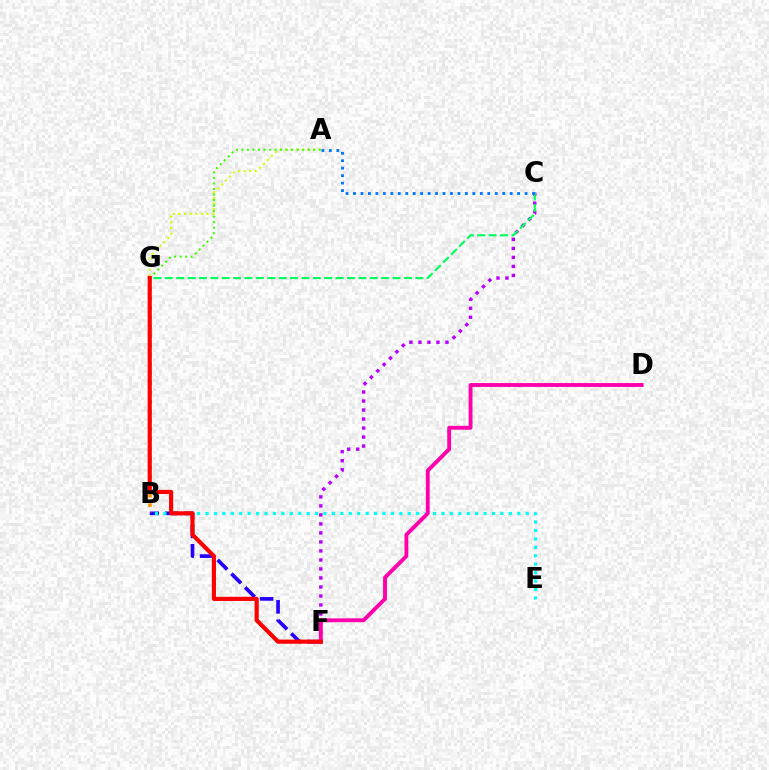{('C', 'F'): [{'color': '#b900ff', 'line_style': 'dotted', 'thickness': 2.45}], ('C', 'G'): [{'color': '#00ff5c', 'line_style': 'dashed', 'thickness': 1.55}], ('B', 'F'): [{'color': '#2500ff', 'line_style': 'dashed', 'thickness': 2.64}], ('B', 'E'): [{'color': '#00fff6', 'line_style': 'dotted', 'thickness': 2.29}], ('D', 'F'): [{'color': '#ff00ac', 'line_style': 'solid', 'thickness': 2.79}], ('A', 'C'): [{'color': '#0074ff', 'line_style': 'dotted', 'thickness': 2.03}], ('A', 'G'): [{'color': '#d1ff00', 'line_style': 'dotted', 'thickness': 1.52}, {'color': '#3dff00', 'line_style': 'dotted', 'thickness': 1.5}], ('B', 'G'): [{'color': '#ff9400', 'line_style': 'dotted', 'thickness': 2.55}], ('F', 'G'): [{'color': '#ff0000', 'line_style': 'solid', 'thickness': 2.99}]}